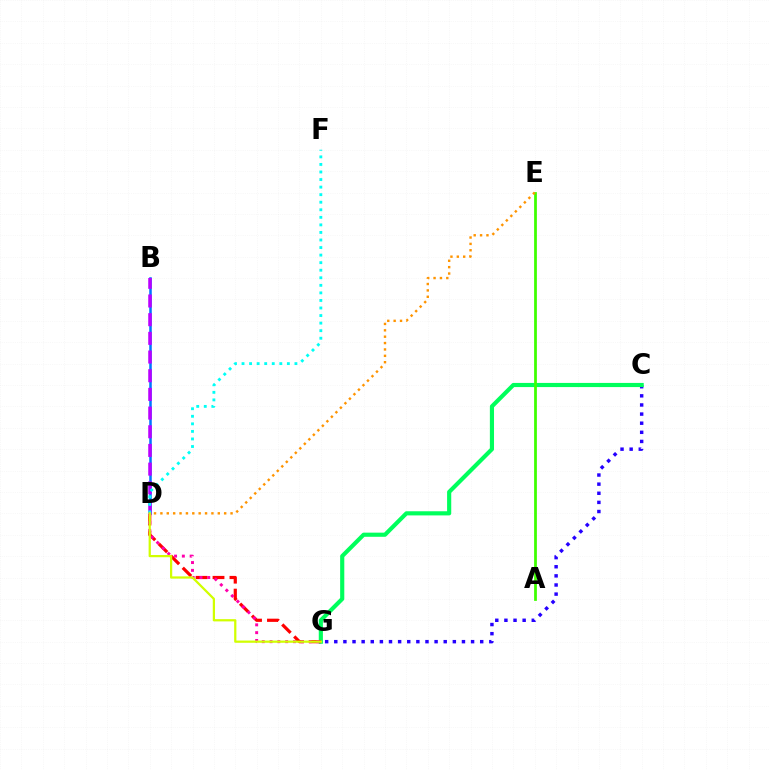{('B', 'D'): [{'color': '#0074ff', 'line_style': 'solid', 'thickness': 1.82}, {'color': '#b900ff', 'line_style': 'dashed', 'thickness': 2.54}], ('C', 'G'): [{'color': '#2500ff', 'line_style': 'dotted', 'thickness': 2.48}, {'color': '#00ff5c', 'line_style': 'solid', 'thickness': 2.98}], ('D', 'G'): [{'color': '#ff0000', 'line_style': 'dashed', 'thickness': 2.3}, {'color': '#ff00ac', 'line_style': 'dotted', 'thickness': 2.12}, {'color': '#d1ff00', 'line_style': 'solid', 'thickness': 1.61}], ('D', 'F'): [{'color': '#00fff6', 'line_style': 'dotted', 'thickness': 2.05}], ('A', 'E'): [{'color': '#3dff00', 'line_style': 'solid', 'thickness': 1.99}], ('D', 'E'): [{'color': '#ff9400', 'line_style': 'dotted', 'thickness': 1.73}]}